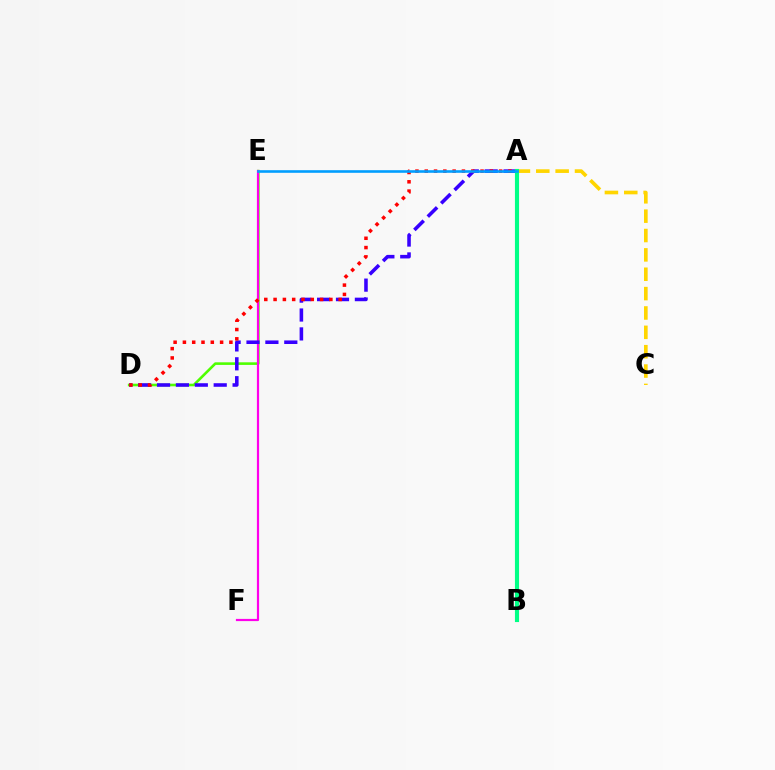{('D', 'E'): [{'color': '#4fff00', 'line_style': 'solid', 'thickness': 1.88}], ('E', 'F'): [{'color': '#ff00ed', 'line_style': 'solid', 'thickness': 1.59}], ('A', 'C'): [{'color': '#ffd500', 'line_style': 'dashed', 'thickness': 2.63}], ('A', 'D'): [{'color': '#3700ff', 'line_style': 'dashed', 'thickness': 2.57}, {'color': '#ff0000', 'line_style': 'dotted', 'thickness': 2.53}], ('A', 'B'): [{'color': '#00ff86', 'line_style': 'solid', 'thickness': 2.97}], ('A', 'E'): [{'color': '#009eff', 'line_style': 'solid', 'thickness': 1.88}]}